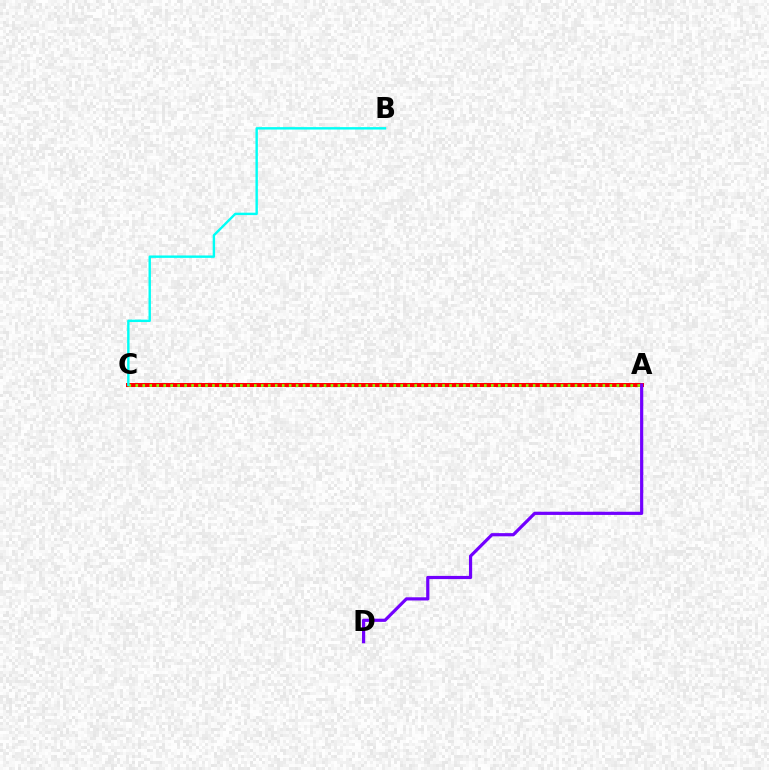{('A', 'C'): [{'color': '#ff0000', 'line_style': 'solid', 'thickness': 2.89}, {'color': '#84ff00', 'line_style': 'dotted', 'thickness': 1.89}], ('A', 'D'): [{'color': '#7200ff', 'line_style': 'solid', 'thickness': 2.3}], ('B', 'C'): [{'color': '#00fff6', 'line_style': 'solid', 'thickness': 1.73}]}